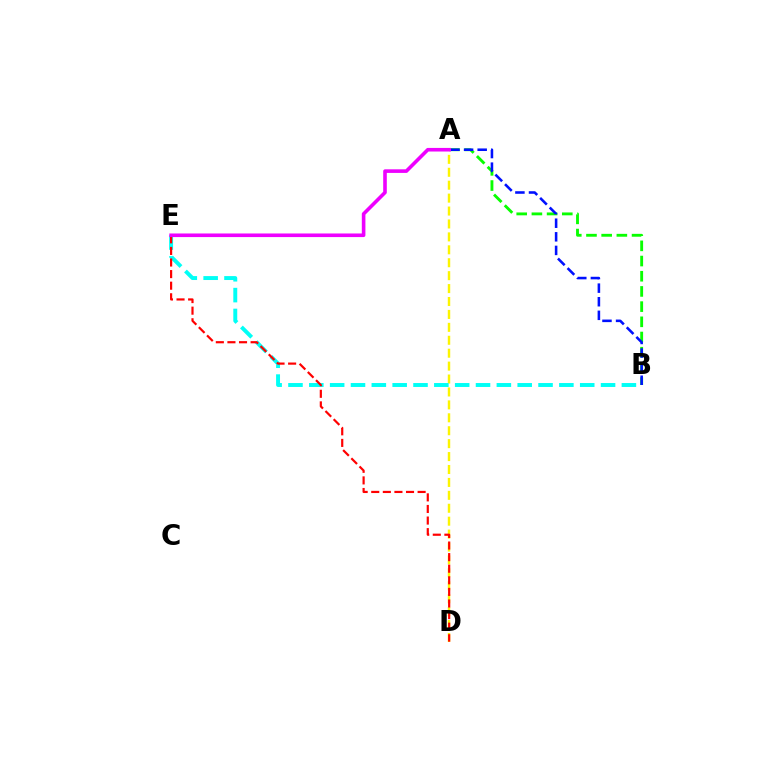{('A', 'D'): [{'color': '#fcf500', 'line_style': 'dashed', 'thickness': 1.76}], ('A', 'B'): [{'color': '#08ff00', 'line_style': 'dashed', 'thickness': 2.06}, {'color': '#0010ff', 'line_style': 'dashed', 'thickness': 1.85}], ('B', 'E'): [{'color': '#00fff6', 'line_style': 'dashed', 'thickness': 2.83}], ('D', 'E'): [{'color': '#ff0000', 'line_style': 'dashed', 'thickness': 1.57}], ('A', 'E'): [{'color': '#ee00ff', 'line_style': 'solid', 'thickness': 2.59}]}